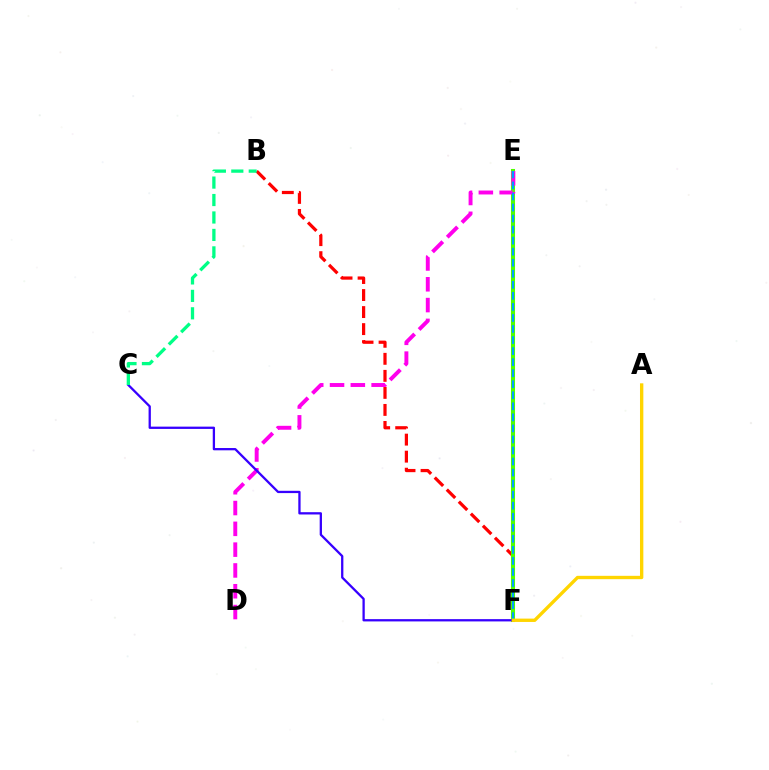{('B', 'F'): [{'color': '#ff0000', 'line_style': 'dashed', 'thickness': 2.31}], ('E', 'F'): [{'color': '#4fff00', 'line_style': 'solid', 'thickness': 2.93}, {'color': '#009eff', 'line_style': 'dashed', 'thickness': 1.5}], ('D', 'E'): [{'color': '#ff00ed', 'line_style': 'dashed', 'thickness': 2.83}], ('C', 'F'): [{'color': '#3700ff', 'line_style': 'solid', 'thickness': 1.65}], ('A', 'F'): [{'color': '#ffd500', 'line_style': 'solid', 'thickness': 2.41}], ('B', 'C'): [{'color': '#00ff86', 'line_style': 'dashed', 'thickness': 2.37}]}